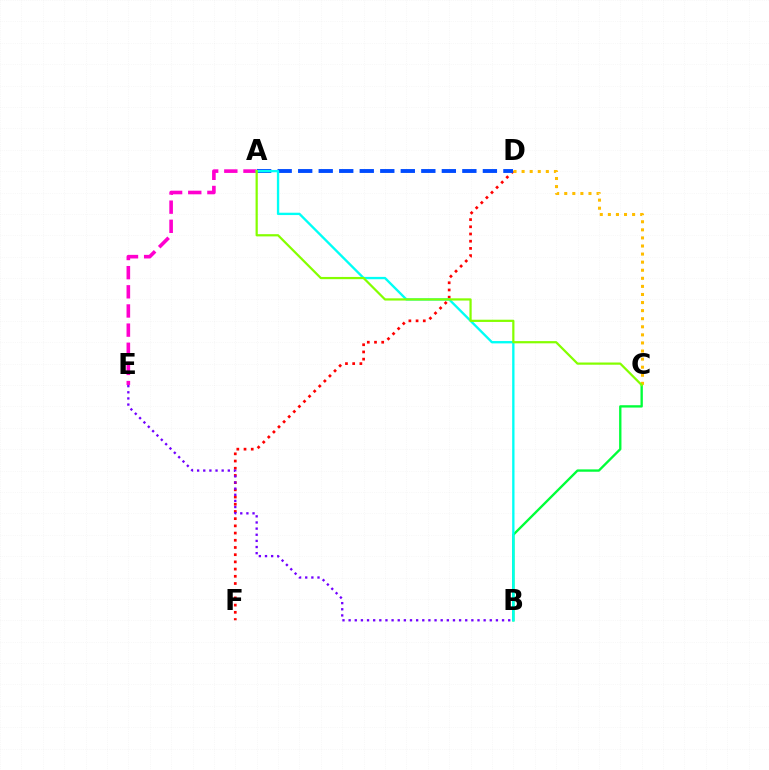{('D', 'F'): [{'color': '#ff0000', 'line_style': 'dotted', 'thickness': 1.96}], ('B', 'C'): [{'color': '#00ff39', 'line_style': 'solid', 'thickness': 1.69}], ('A', 'E'): [{'color': '#ff00cf', 'line_style': 'dashed', 'thickness': 2.6}], ('A', 'D'): [{'color': '#004bff', 'line_style': 'dashed', 'thickness': 2.79}], ('A', 'B'): [{'color': '#00fff6', 'line_style': 'solid', 'thickness': 1.69}], ('B', 'E'): [{'color': '#7200ff', 'line_style': 'dotted', 'thickness': 1.67}], ('C', 'D'): [{'color': '#ffbd00', 'line_style': 'dotted', 'thickness': 2.2}], ('A', 'C'): [{'color': '#84ff00', 'line_style': 'solid', 'thickness': 1.6}]}